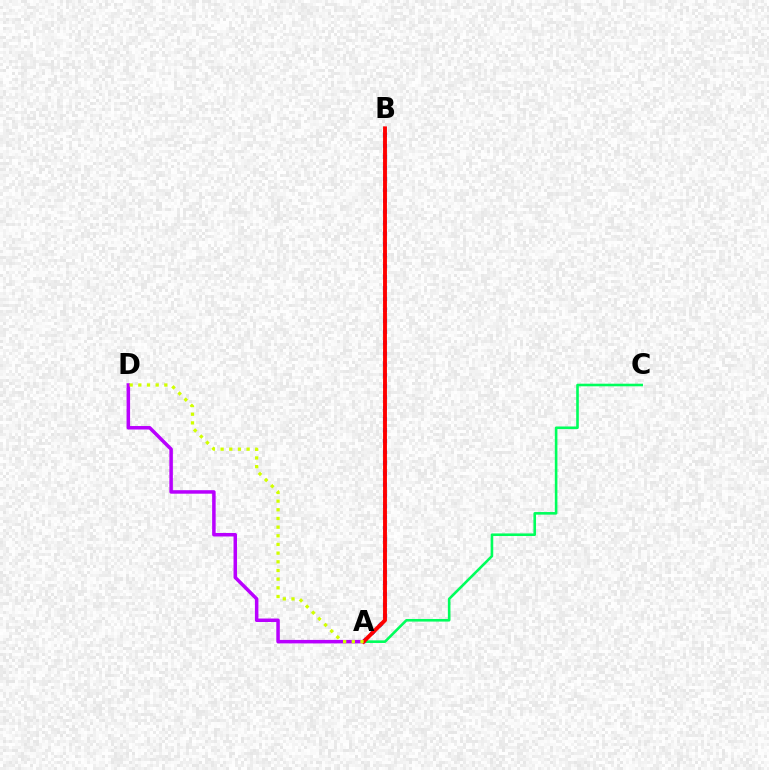{('A', 'B'): [{'color': '#0074ff', 'line_style': 'dotted', 'thickness': 2.97}, {'color': '#ff0000', 'line_style': 'solid', 'thickness': 2.8}], ('A', 'C'): [{'color': '#00ff5c', 'line_style': 'solid', 'thickness': 1.87}], ('A', 'D'): [{'color': '#b900ff', 'line_style': 'solid', 'thickness': 2.52}, {'color': '#d1ff00', 'line_style': 'dotted', 'thickness': 2.36}]}